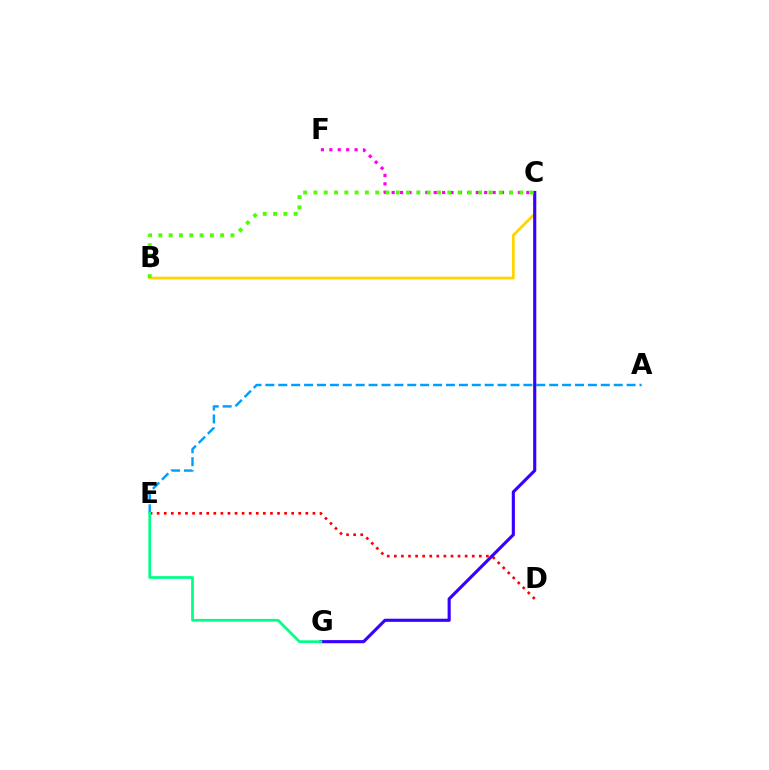{('D', 'E'): [{'color': '#ff0000', 'line_style': 'dotted', 'thickness': 1.92}], ('A', 'E'): [{'color': '#009eff', 'line_style': 'dashed', 'thickness': 1.75}], ('B', 'C'): [{'color': '#ffd500', 'line_style': 'solid', 'thickness': 1.99}, {'color': '#4fff00', 'line_style': 'dotted', 'thickness': 2.8}], ('C', 'F'): [{'color': '#ff00ed', 'line_style': 'dotted', 'thickness': 2.29}], ('C', 'G'): [{'color': '#3700ff', 'line_style': 'solid', 'thickness': 2.25}], ('E', 'G'): [{'color': '#00ff86', 'line_style': 'solid', 'thickness': 1.96}]}